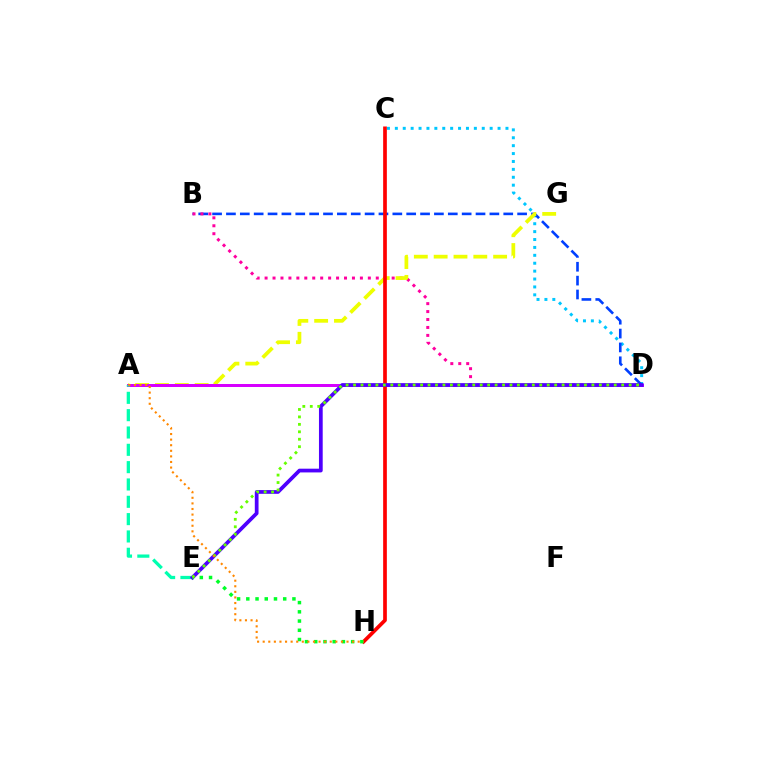{('C', 'D'): [{'color': '#00c7ff', 'line_style': 'dotted', 'thickness': 2.15}], ('B', 'D'): [{'color': '#003fff', 'line_style': 'dashed', 'thickness': 1.88}, {'color': '#ff00a0', 'line_style': 'dotted', 'thickness': 2.16}], ('A', 'G'): [{'color': '#eeff00', 'line_style': 'dashed', 'thickness': 2.69}], ('A', 'D'): [{'color': '#d600ff', 'line_style': 'solid', 'thickness': 2.15}], ('A', 'E'): [{'color': '#00ffaf', 'line_style': 'dashed', 'thickness': 2.35}], ('C', 'H'): [{'color': '#ff0000', 'line_style': 'solid', 'thickness': 2.66}], ('D', 'E'): [{'color': '#4f00ff', 'line_style': 'solid', 'thickness': 2.69}, {'color': '#66ff00', 'line_style': 'dotted', 'thickness': 2.02}], ('E', 'H'): [{'color': '#00ff27', 'line_style': 'dotted', 'thickness': 2.51}], ('A', 'H'): [{'color': '#ff8800', 'line_style': 'dotted', 'thickness': 1.52}]}